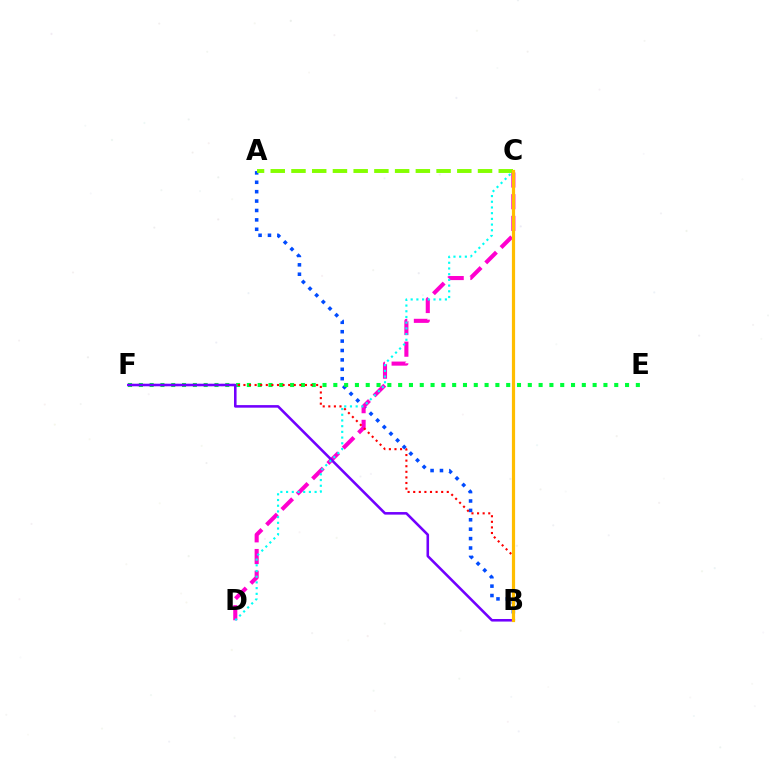{('A', 'B'): [{'color': '#004bff', 'line_style': 'dotted', 'thickness': 2.55}], ('E', 'F'): [{'color': '#00ff39', 'line_style': 'dotted', 'thickness': 2.94}], ('C', 'D'): [{'color': '#ff00cf', 'line_style': 'dashed', 'thickness': 2.95}, {'color': '#00fff6', 'line_style': 'dotted', 'thickness': 1.55}], ('B', 'F'): [{'color': '#ff0000', 'line_style': 'dotted', 'thickness': 1.52}, {'color': '#7200ff', 'line_style': 'solid', 'thickness': 1.85}], ('A', 'C'): [{'color': '#84ff00', 'line_style': 'dashed', 'thickness': 2.82}], ('B', 'C'): [{'color': '#ffbd00', 'line_style': 'solid', 'thickness': 2.31}]}